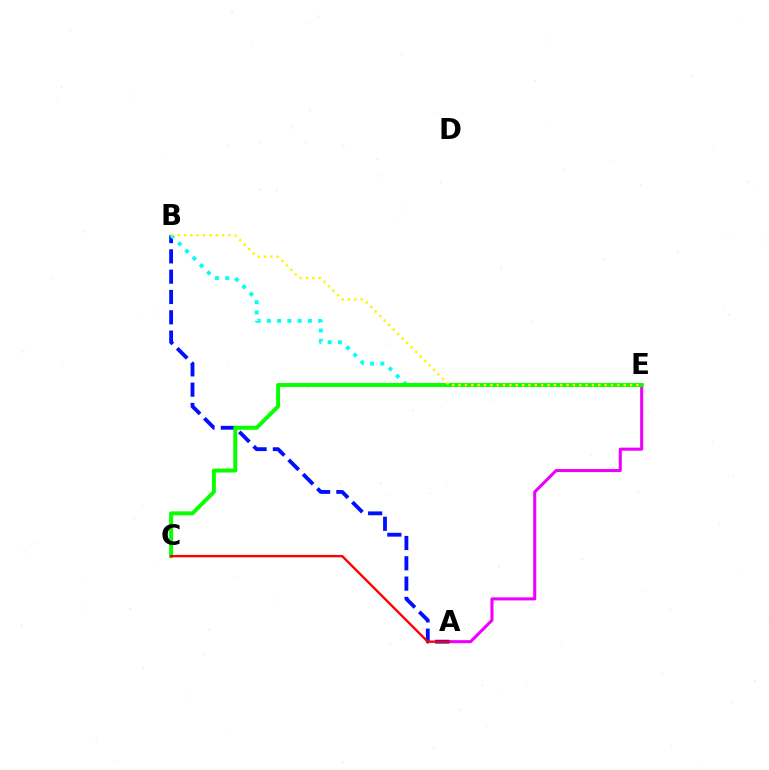{('A', 'E'): [{'color': '#ee00ff', 'line_style': 'solid', 'thickness': 2.2}], ('A', 'B'): [{'color': '#0010ff', 'line_style': 'dashed', 'thickness': 2.76}], ('B', 'E'): [{'color': '#00fff6', 'line_style': 'dotted', 'thickness': 2.79}, {'color': '#fcf500', 'line_style': 'dotted', 'thickness': 1.73}], ('C', 'E'): [{'color': '#08ff00', 'line_style': 'solid', 'thickness': 2.84}], ('A', 'C'): [{'color': '#ff0000', 'line_style': 'solid', 'thickness': 1.7}]}